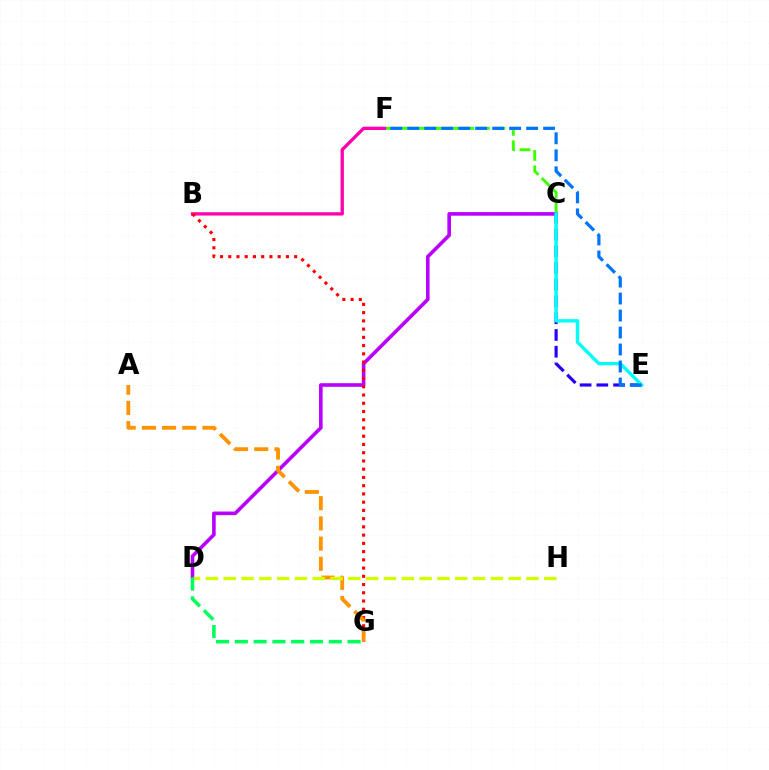{('B', 'F'): [{'color': '#ff00ac', 'line_style': 'solid', 'thickness': 2.39}], ('C', 'F'): [{'color': '#3dff00', 'line_style': 'dashed', 'thickness': 2.1}], ('C', 'D'): [{'color': '#b900ff', 'line_style': 'solid', 'thickness': 2.6}], ('B', 'G'): [{'color': '#ff0000', 'line_style': 'dotted', 'thickness': 2.24}], ('A', 'G'): [{'color': '#ff9400', 'line_style': 'dashed', 'thickness': 2.75}], ('C', 'E'): [{'color': '#2500ff', 'line_style': 'dashed', 'thickness': 2.27}, {'color': '#00fff6', 'line_style': 'solid', 'thickness': 2.46}], ('D', 'H'): [{'color': '#d1ff00', 'line_style': 'dashed', 'thickness': 2.42}], ('D', 'G'): [{'color': '#00ff5c', 'line_style': 'dashed', 'thickness': 2.55}], ('E', 'F'): [{'color': '#0074ff', 'line_style': 'dashed', 'thickness': 2.31}]}